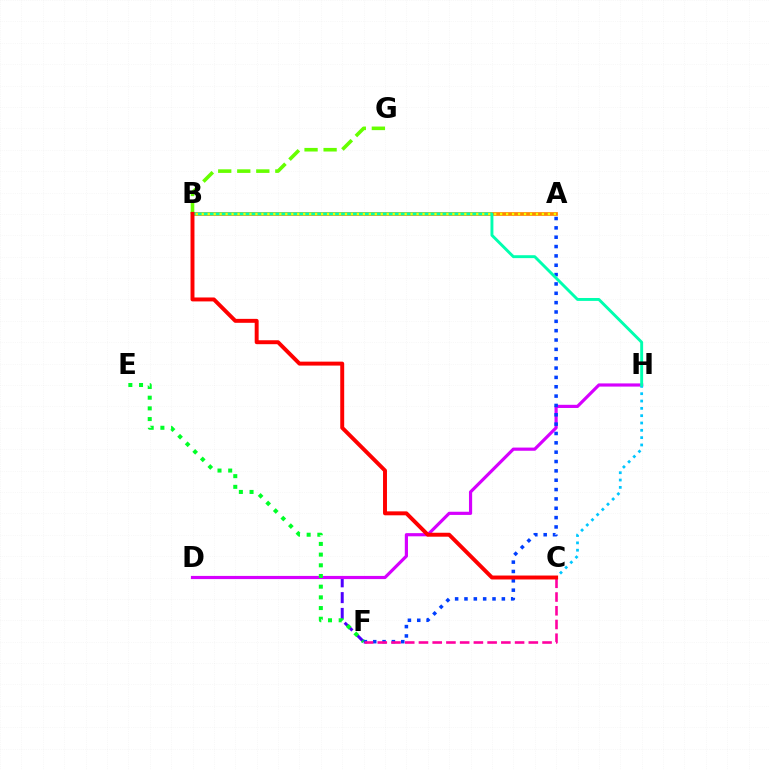{('D', 'F'): [{'color': '#4f00ff', 'line_style': 'dashed', 'thickness': 2.15}], ('D', 'H'): [{'color': '#d600ff', 'line_style': 'solid', 'thickness': 2.29}], ('C', 'H'): [{'color': '#00c7ff', 'line_style': 'dotted', 'thickness': 1.99}], ('E', 'F'): [{'color': '#00ff27', 'line_style': 'dotted', 'thickness': 2.9}], ('A', 'B'): [{'color': '#ff8800', 'line_style': 'solid', 'thickness': 2.69}, {'color': '#eeff00', 'line_style': 'dotted', 'thickness': 1.62}], ('A', 'F'): [{'color': '#003fff', 'line_style': 'dotted', 'thickness': 2.54}], ('B', 'H'): [{'color': '#00ffaf', 'line_style': 'solid', 'thickness': 2.09}], ('C', 'F'): [{'color': '#ff00a0', 'line_style': 'dashed', 'thickness': 1.87}], ('B', 'G'): [{'color': '#66ff00', 'line_style': 'dashed', 'thickness': 2.59}], ('B', 'C'): [{'color': '#ff0000', 'line_style': 'solid', 'thickness': 2.84}]}